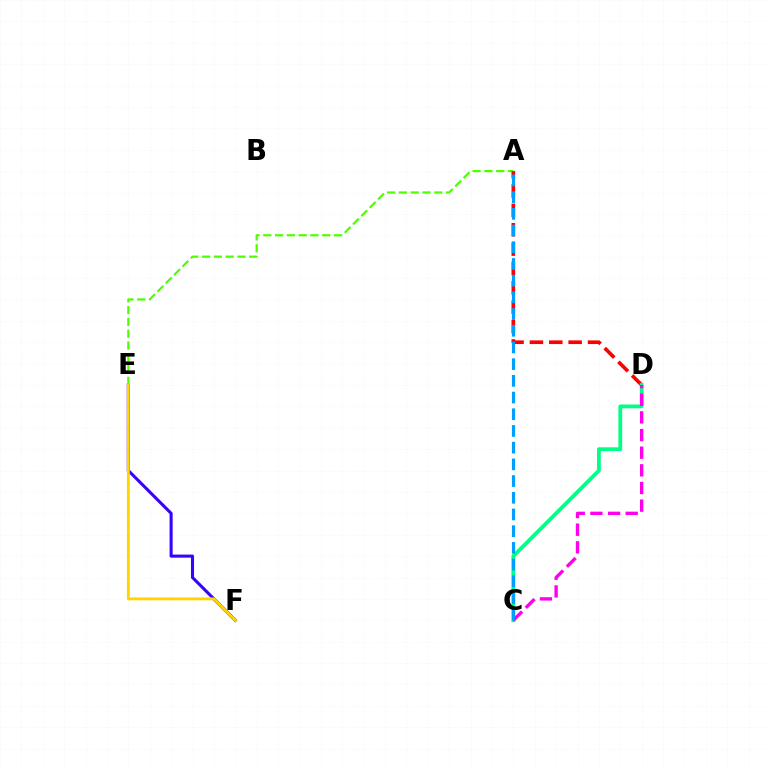{('E', 'F'): [{'color': '#3700ff', 'line_style': 'solid', 'thickness': 2.21}, {'color': '#ffd500', 'line_style': 'solid', 'thickness': 2.07}], ('A', 'E'): [{'color': '#4fff00', 'line_style': 'dashed', 'thickness': 1.6}], ('A', 'D'): [{'color': '#ff0000', 'line_style': 'dashed', 'thickness': 2.63}], ('C', 'D'): [{'color': '#00ff86', 'line_style': 'solid', 'thickness': 2.71}, {'color': '#ff00ed', 'line_style': 'dashed', 'thickness': 2.4}], ('A', 'C'): [{'color': '#009eff', 'line_style': 'dashed', 'thickness': 2.27}]}